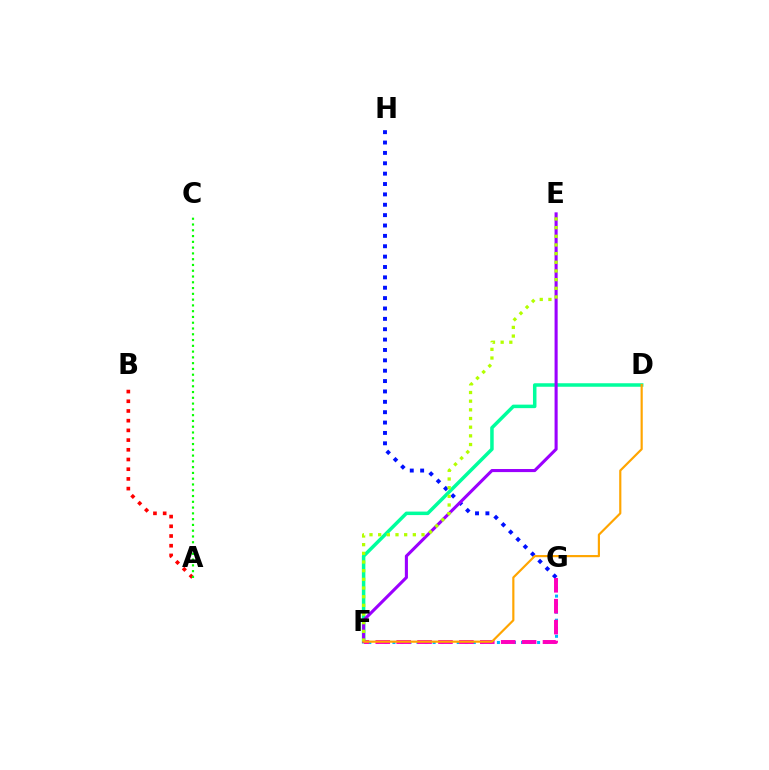{('D', 'F'): [{'color': '#00ff9d', 'line_style': 'solid', 'thickness': 2.52}, {'color': '#ffa500', 'line_style': 'solid', 'thickness': 1.57}], ('G', 'H'): [{'color': '#0010ff', 'line_style': 'dotted', 'thickness': 2.82}], ('E', 'F'): [{'color': '#9b00ff', 'line_style': 'solid', 'thickness': 2.22}, {'color': '#b3ff00', 'line_style': 'dotted', 'thickness': 2.36}], ('A', 'B'): [{'color': '#ff0000', 'line_style': 'dotted', 'thickness': 2.64}], ('A', 'C'): [{'color': '#08ff00', 'line_style': 'dotted', 'thickness': 1.57}], ('F', 'G'): [{'color': '#00b5ff', 'line_style': 'dotted', 'thickness': 2.18}, {'color': '#ff00bd', 'line_style': 'dashed', 'thickness': 2.84}]}